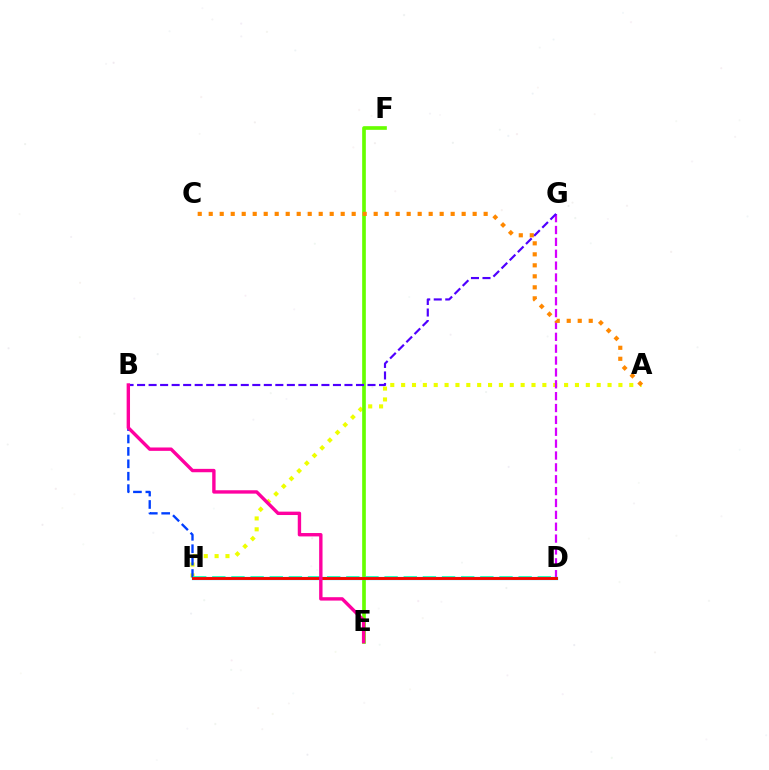{('A', 'H'): [{'color': '#eeff00', 'line_style': 'dotted', 'thickness': 2.95}], ('E', 'F'): [{'color': '#66ff00', 'line_style': 'solid', 'thickness': 2.64}], ('D', 'G'): [{'color': '#d600ff', 'line_style': 'dashed', 'thickness': 1.61}], ('D', 'H'): [{'color': '#00c7ff', 'line_style': 'solid', 'thickness': 2.33}, {'color': '#00ff27', 'line_style': 'solid', 'thickness': 2.15}, {'color': '#00ffaf', 'line_style': 'dashed', 'thickness': 2.6}, {'color': '#ff0000', 'line_style': 'solid', 'thickness': 2.04}], ('B', 'H'): [{'color': '#003fff', 'line_style': 'dashed', 'thickness': 1.69}], ('A', 'C'): [{'color': '#ff8800', 'line_style': 'dotted', 'thickness': 2.99}], ('B', 'G'): [{'color': '#4f00ff', 'line_style': 'dashed', 'thickness': 1.57}], ('B', 'E'): [{'color': '#ff00a0', 'line_style': 'solid', 'thickness': 2.44}]}